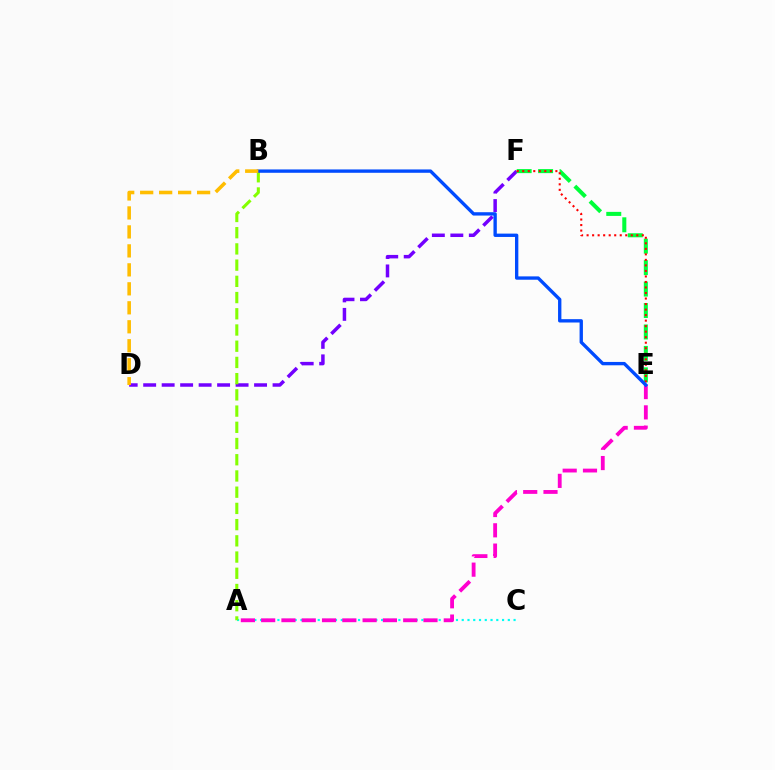{('D', 'F'): [{'color': '#7200ff', 'line_style': 'dashed', 'thickness': 2.51}], ('A', 'C'): [{'color': '#00fff6', 'line_style': 'dotted', 'thickness': 1.57}], ('E', 'F'): [{'color': '#00ff39', 'line_style': 'dashed', 'thickness': 2.91}, {'color': '#ff0000', 'line_style': 'dotted', 'thickness': 1.5}], ('A', 'B'): [{'color': '#84ff00', 'line_style': 'dashed', 'thickness': 2.2}], ('A', 'E'): [{'color': '#ff00cf', 'line_style': 'dashed', 'thickness': 2.76}], ('B', 'E'): [{'color': '#004bff', 'line_style': 'solid', 'thickness': 2.41}], ('B', 'D'): [{'color': '#ffbd00', 'line_style': 'dashed', 'thickness': 2.58}]}